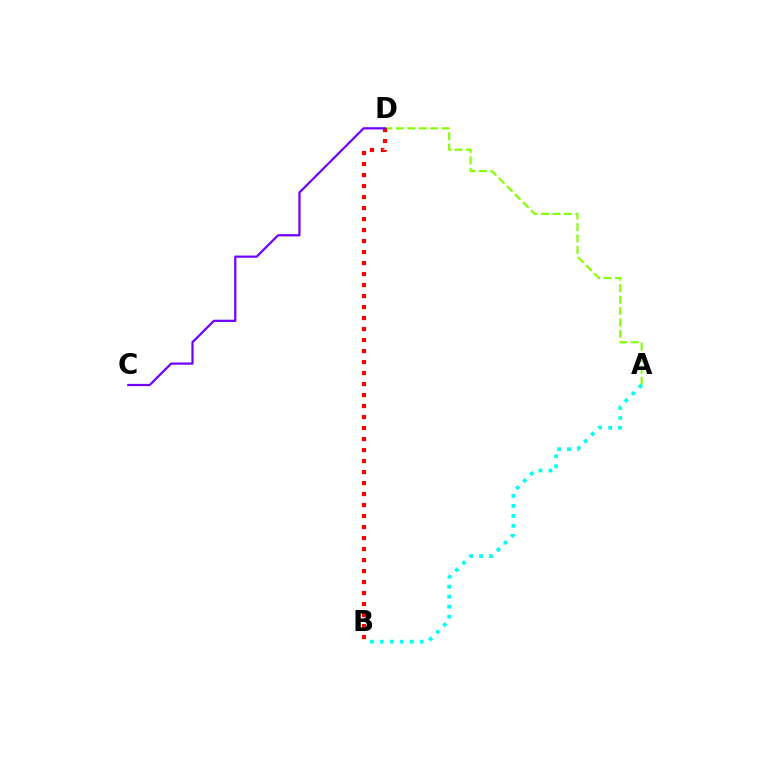{('A', 'D'): [{'color': '#84ff00', 'line_style': 'dashed', 'thickness': 1.55}], ('B', 'D'): [{'color': '#ff0000', 'line_style': 'dotted', 'thickness': 2.99}], ('C', 'D'): [{'color': '#7200ff', 'line_style': 'solid', 'thickness': 1.61}], ('A', 'B'): [{'color': '#00fff6', 'line_style': 'dotted', 'thickness': 2.71}]}